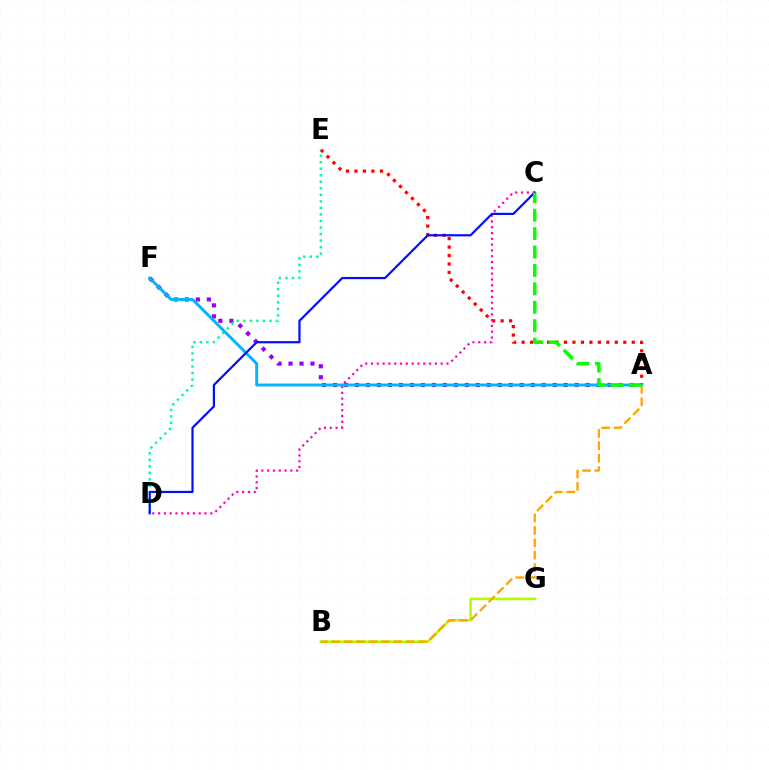{('B', 'G'): [{'color': '#b3ff00', 'line_style': 'solid', 'thickness': 1.91}], ('A', 'F'): [{'color': '#9b00ff', 'line_style': 'dotted', 'thickness': 2.98}, {'color': '#00b5ff', 'line_style': 'solid', 'thickness': 2.1}], ('A', 'E'): [{'color': '#ff0000', 'line_style': 'dotted', 'thickness': 2.3}], ('D', 'E'): [{'color': '#00ff9d', 'line_style': 'dotted', 'thickness': 1.78}], ('C', 'D'): [{'color': '#ff00bd', 'line_style': 'dotted', 'thickness': 1.58}, {'color': '#0010ff', 'line_style': 'solid', 'thickness': 1.58}], ('A', 'B'): [{'color': '#ffa500', 'line_style': 'dashed', 'thickness': 1.68}], ('A', 'C'): [{'color': '#08ff00', 'line_style': 'dashed', 'thickness': 2.5}]}